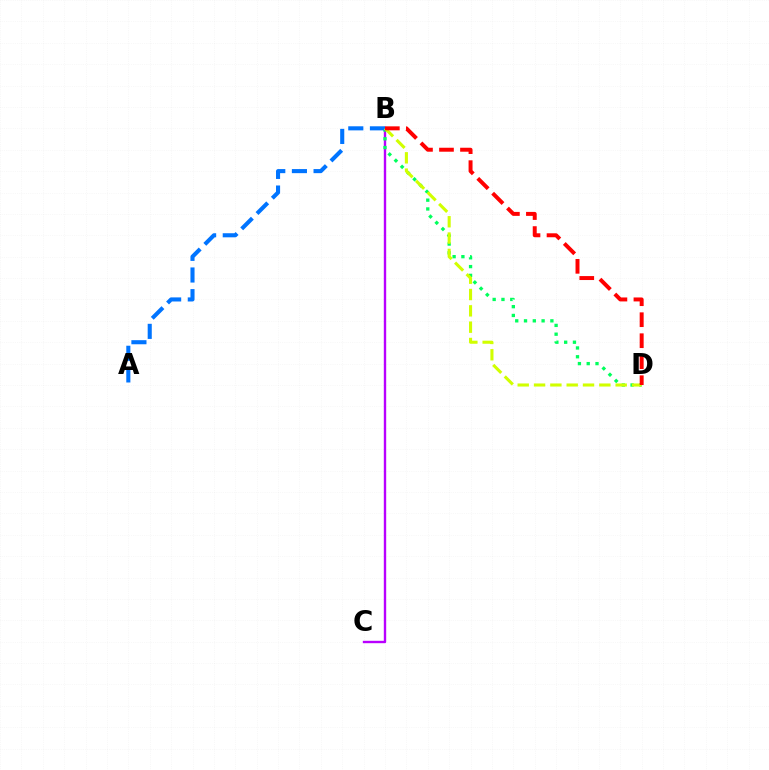{('B', 'C'): [{'color': '#b900ff', 'line_style': 'solid', 'thickness': 1.72}], ('B', 'D'): [{'color': '#00ff5c', 'line_style': 'dotted', 'thickness': 2.39}, {'color': '#d1ff00', 'line_style': 'dashed', 'thickness': 2.22}, {'color': '#ff0000', 'line_style': 'dashed', 'thickness': 2.85}], ('A', 'B'): [{'color': '#0074ff', 'line_style': 'dashed', 'thickness': 2.94}]}